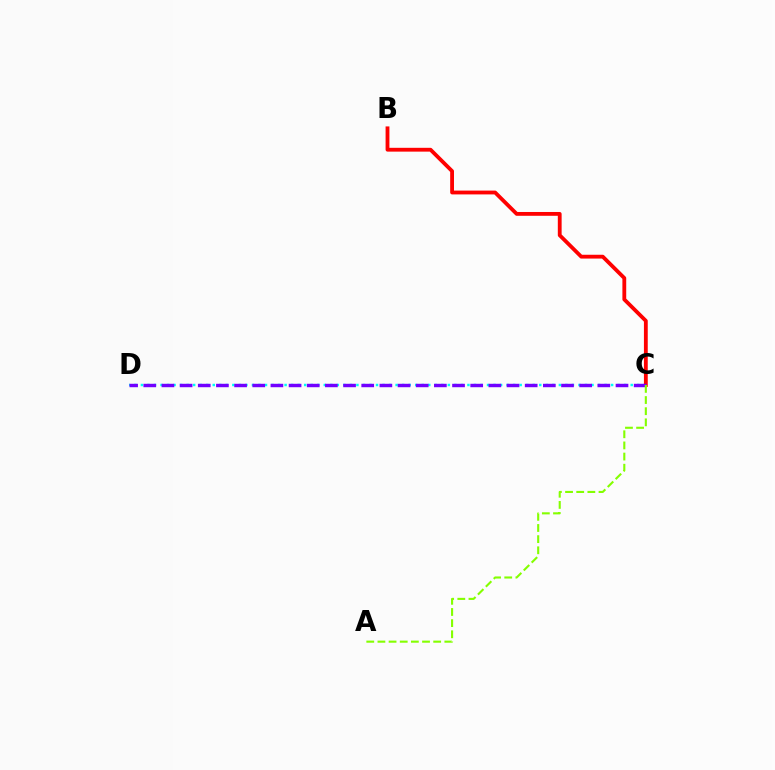{('C', 'D'): [{'color': '#00fff6', 'line_style': 'dotted', 'thickness': 1.77}, {'color': '#7200ff', 'line_style': 'dashed', 'thickness': 2.47}], ('B', 'C'): [{'color': '#ff0000', 'line_style': 'solid', 'thickness': 2.75}], ('A', 'C'): [{'color': '#84ff00', 'line_style': 'dashed', 'thickness': 1.51}]}